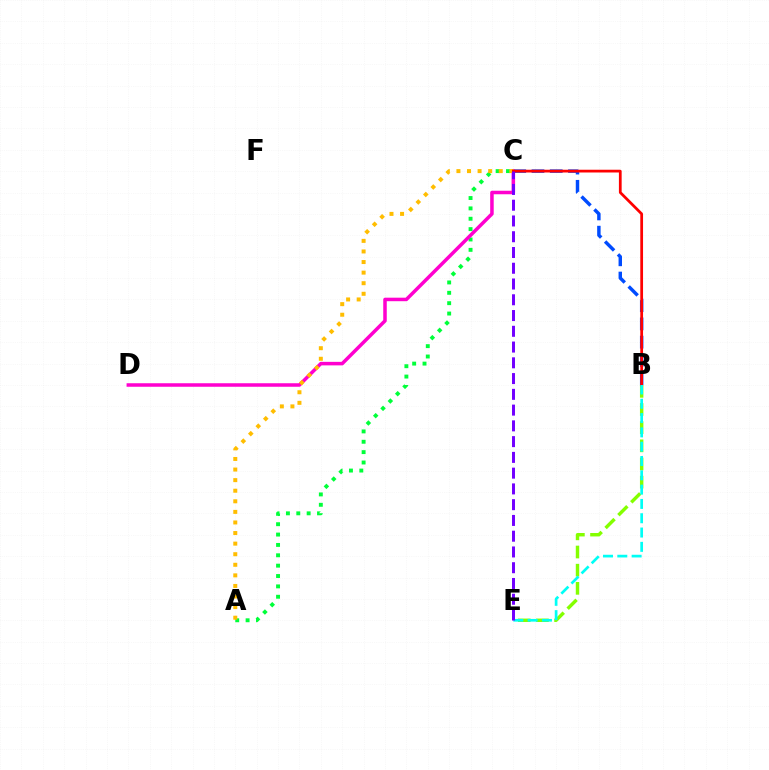{('A', 'C'): [{'color': '#00ff39', 'line_style': 'dotted', 'thickness': 2.82}, {'color': '#ffbd00', 'line_style': 'dotted', 'thickness': 2.88}], ('B', 'C'): [{'color': '#004bff', 'line_style': 'dashed', 'thickness': 2.48}, {'color': '#ff0000', 'line_style': 'solid', 'thickness': 1.98}], ('C', 'D'): [{'color': '#ff00cf', 'line_style': 'solid', 'thickness': 2.53}], ('B', 'E'): [{'color': '#84ff00', 'line_style': 'dashed', 'thickness': 2.47}, {'color': '#00fff6', 'line_style': 'dashed', 'thickness': 1.94}], ('C', 'E'): [{'color': '#7200ff', 'line_style': 'dashed', 'thickness': 2.14}]}